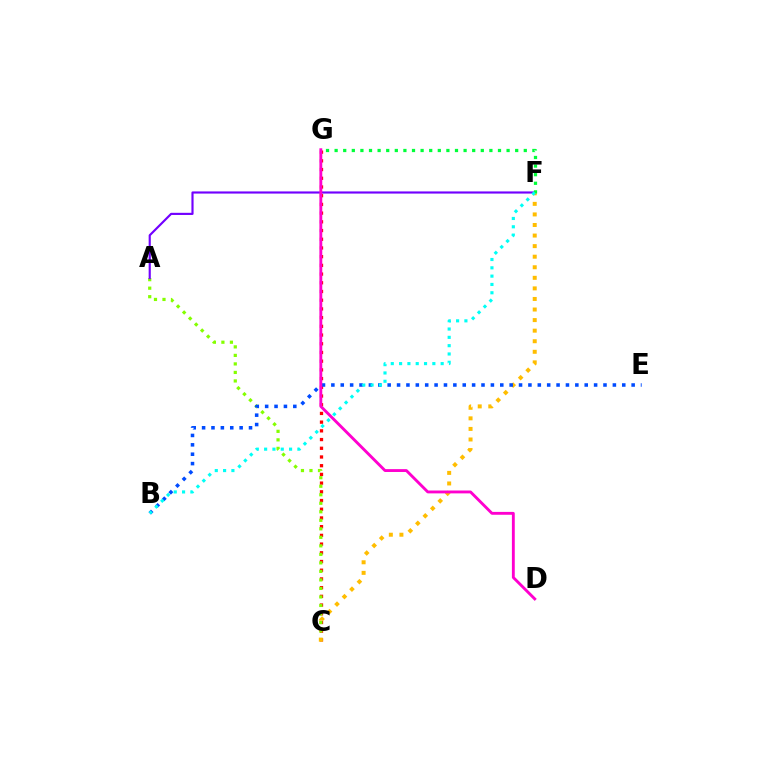{('C', 'G'): [{'color': '#ff0000', 'line_style': 'dotted', 'thickness': 2.37}], ('A', 'C'): [{'color': '#84ff00', 'line_style': 'dotted', 'thickness': 2.31}], ('A', 'F'): [{'color': '#7200ff', 'line_style': 'solid', 'thickness': 1.55}], ('C', 'F'): [{'color': '#ffbd00', 'line_style': 'dotted', 'thickness': 2.87}], ('B', 'E'): [{'color': '#004bff', 'line_style': 'dotted', 'thickness': 2.55}], ('F', 'G'): [{'color': '#00ff39', 'line_style': 'dotted', 'thickness': 2.34}], ('B', 'F'): [{'color': '#00fff6', 'line_style': 'dotted', 'thickness': 2.26}], ('D', 'G'): [{'color': '#ff00cf', 'line_style': 'solid', 'thickness': 2.06}]}